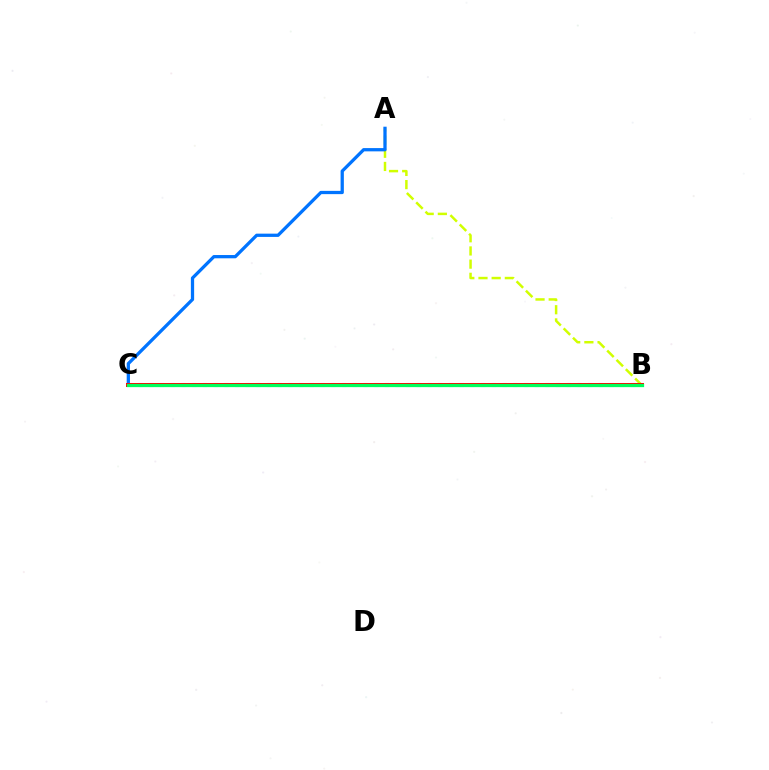{('A', 'B'): [{'color': '#d1ff00', 'line_style': 'dashed', 'thickness': 1.79}], ('B', 'C'): [{'color': '#b900ff', 'line_style': 'dotted', 'thickness': 2.91}, {'color': '#ff0000', 'line_style': 'solid', 'thickness': 2.88}, {'color': '#00ff5c', 'line_style': 'solid', 'thickness': 2.34}], ('A', 'C'): [{'color': '#0074ff', 'line_style': 'solid', 'thickness': 2.35}]}